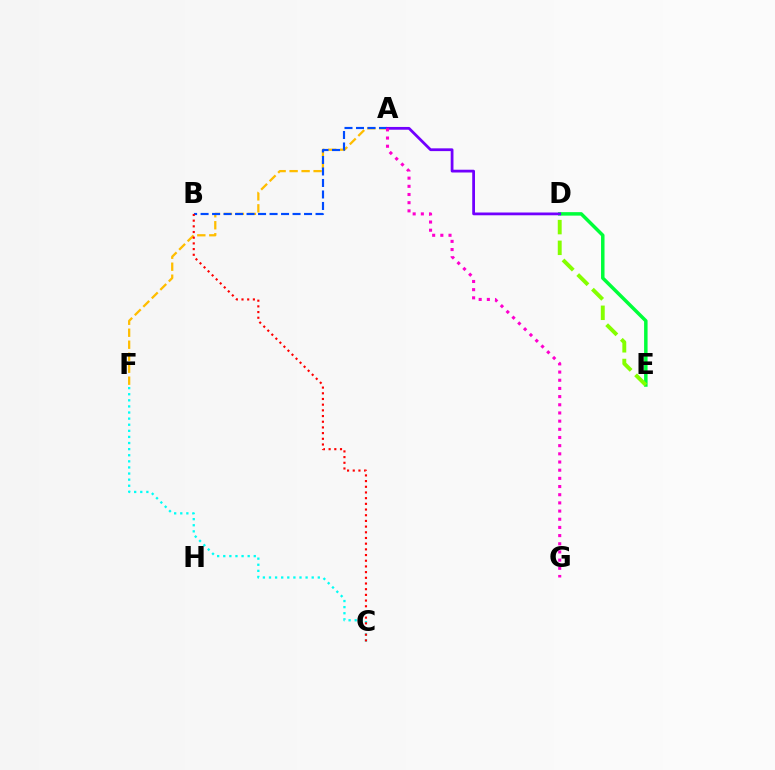{('D', 'E'): [{'color': '#00ff39', 'line_style': 'solid', 'thickness': 2.51}, {'color': '#84ff00', 'line_style': 'dashed', 'thickness': 2.82}], ('A', 'F'): [{'color': '#ffbd00', 'line_style': 'dashed', 'thickness': 1.63}], ('A', 'B'): [{'color': '#004bff', 'line_style': 'dashed', 'thickness': 1.56}], ('C', 'F'): [{'color': '#00fff6', 'line_style': 'dotted', 'thickness': 1.66}], ('A', 'D'): [{'color': '#7200ff', 'line_style': 'solid', 'thickness': 1.99}], ('A', 'G'): [{'color': '#ff00cf', 'line_style': 'dotted', 'thickness': 2.22}], ('B', 'C'): [{'color': '#ff0000', 'line_style': 'dotted', 'thickness': 1.55}]}